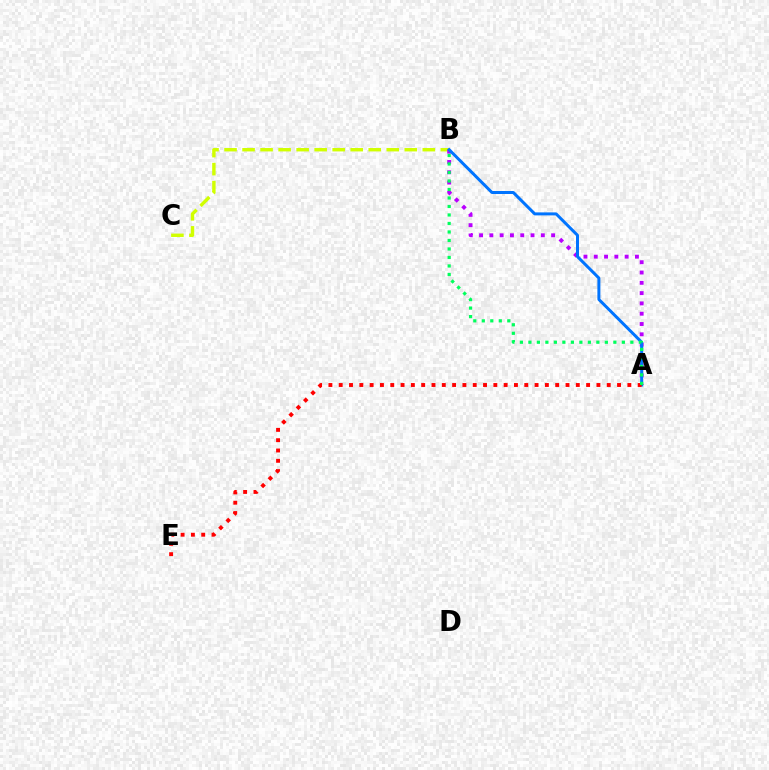{('B', 'C'): [{'color': '#d1ff00', 'line_style': 'dashed', 'thickness': 2.45}], ('A', 'B'): [{'color': '#b900ff', 'line_style': 'dotted', 'thickness': 2.8}, {'color': '#0074ff', 'line_style': 'solid', 'thickness': 2.16}, {'color': '#00ff5c', 'line_style': 'dotted', 'thickness': 2.31}], ('A', 'E'): [{'color': '#ff0000', 'line_style': 'dotted', 'thickness': 2.8}]}